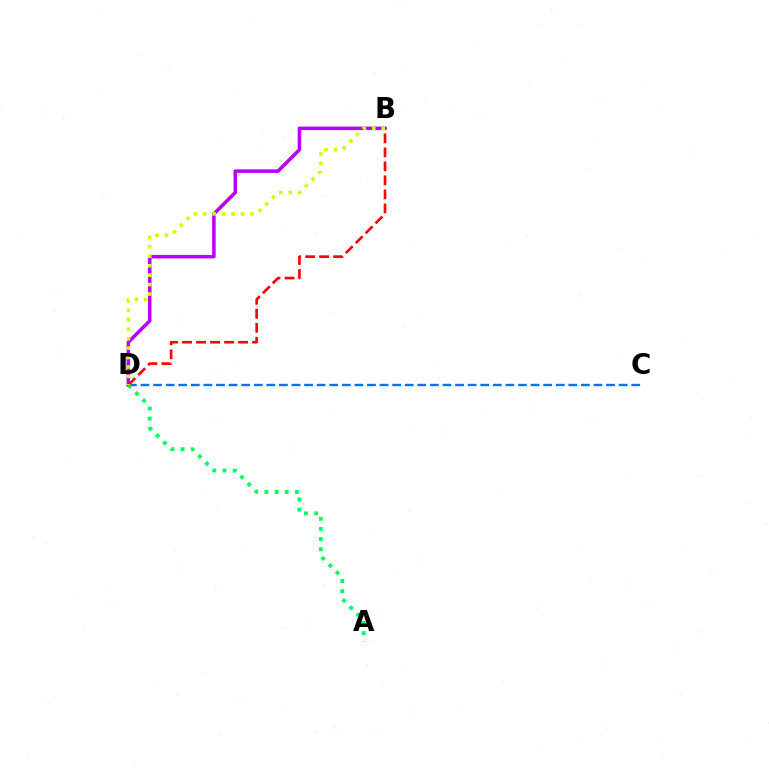{('B', 'D'): [{'color': '#b900ff', 'line_style': 'solid', 'thickness': 2.55}, {'color': '#ff0000', 'line_style': 'dashed', 'thickness': 1.9}, {'color': '#d1ff00', 'line_style': 'dotted', 'thickness': 2.56}], ('C', 'D'): [{'color': '#0074ff', 'line_style': 'dashed', 'thickness': 1.71}], ('A', 'D'): [{'color': '#00ff5c', 'line_style': 'dotted', 'thickness': 2.76}]}